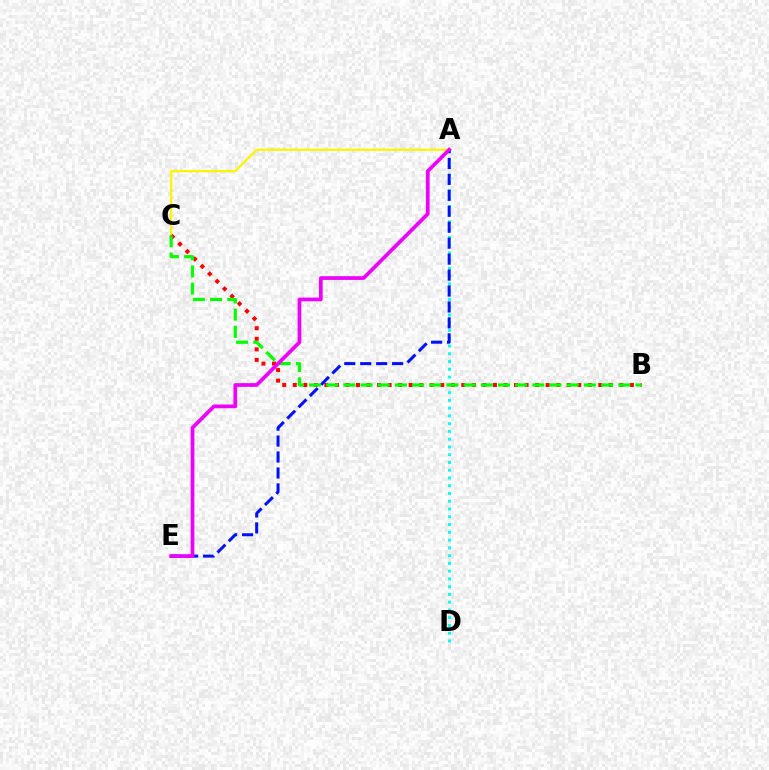{('A', 'D'): [{'color': '#00fff6', 'line_style': 'dotted', 'thickness': 2.11}], ('A', 'C'): [{'color': '#fcf500', 'line_style': 'solid', 'thickness': 1.66}], ('B', 'C'): [{'color': '#ff0000', 'line_style': 'dotted', 'thickness': 2.86}, {'color': '#08ff00', 'line_style': 'dashed', 'thickness': 2.33}], ('A', 'E'): [{'color': '#0010ff', 'line_style': 'dashed', 'thickness': 2.17}, {'color': '#ee00ff', 'line_style': 'solid', 'thickness': 2.68}]}